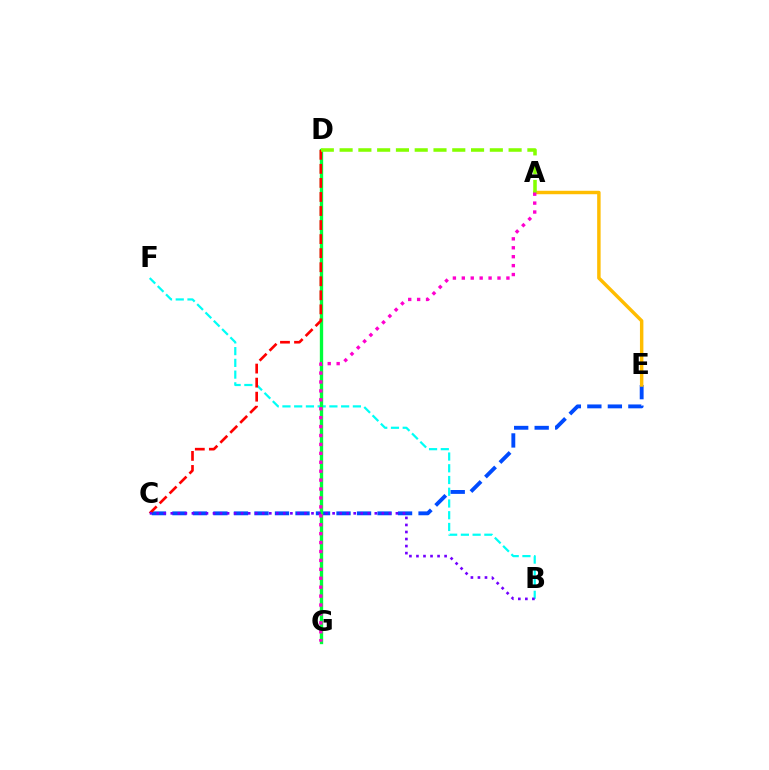{('B', 'F'): [{'color': '#00fff6', 'line_style': 'dashed', 'thickness': 1.59}], ('C', 'E'): [{'color': '#004bff', 'line_style': 'dashed', 'thickness': 2.79}], ('A', 'E'): [{'color': '#ffbd00', 'line_style': 'solid', 'thickness': 2.48}], ('D', 'G'): [{'color': '#00ff39', 'line_style': 'solid', 'thickness': 2.4}], ('C', 'D'): [{'color': '#ff0000', 'line_style': 'dashed', 'thickness': 1.91}], ('A', 'D'): [{'color': '#84ff00', 'line_style': 'dashed', 'thickness': 2.55}], ('B', 'C'): [{'color': '#7200ff', 'line_style': 'dotted', 'thickness': 1.91}], ('A', 'G'): [{'color': '#ff00cf', 'line_style': 'dotted', 'thickness': 2.42}]}